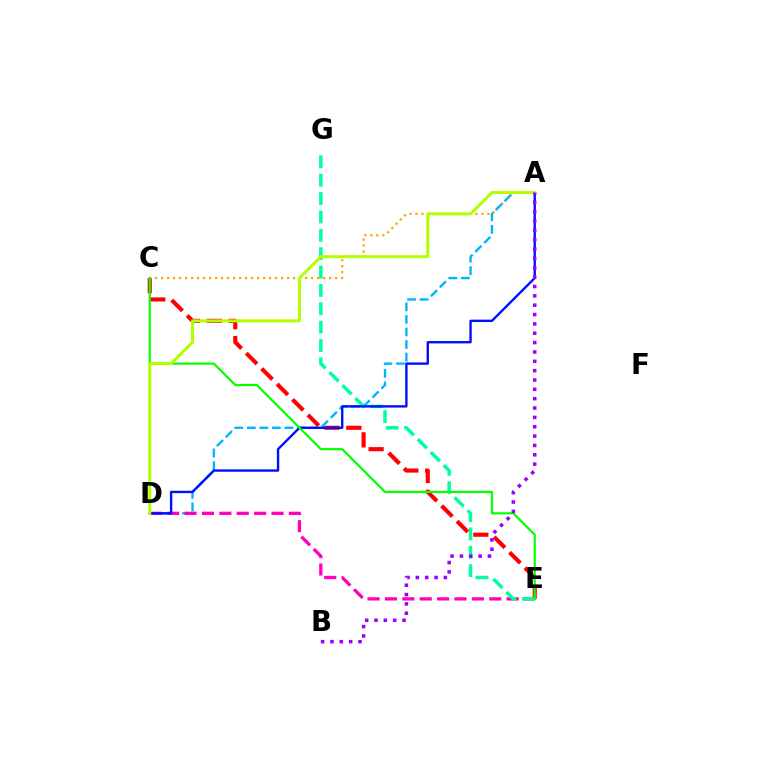{('C', 'E'): [{'color': '#ff0000', 'line_style': 'dashed', 'thickness': 2.96}, {'color': '#08ff00', 'line_style': 'solid', 'thickness': 1.59}], ('A', 'C'): [{'color': '#ffa500', 'line_style': 'dotted', 'thickness': 1.63}], ('A', 'D'): [{'color': '#00b5ff', 'line_style': 'dashed', 'thickness': 1.7}, {'color': '#0010ff', 'line_style': 'solid', 'thickness': 1.71}, {'color': '#b3ff00', 'line_style': 'solid', 'thickness': 2.17}], ('D', 'E'): [{'color': '#ff00bd', 'line_style': 'dashed', 'thickness': 2.36}], ('E', 'G'): [{'color': '#00ff9d', 'line_style': 'dashed', 'thickness': 2.49}], ('A', 'B'): [{'color': '#9b00ff', 'line_style': 'dotted', 'thickness': 2.54}]}